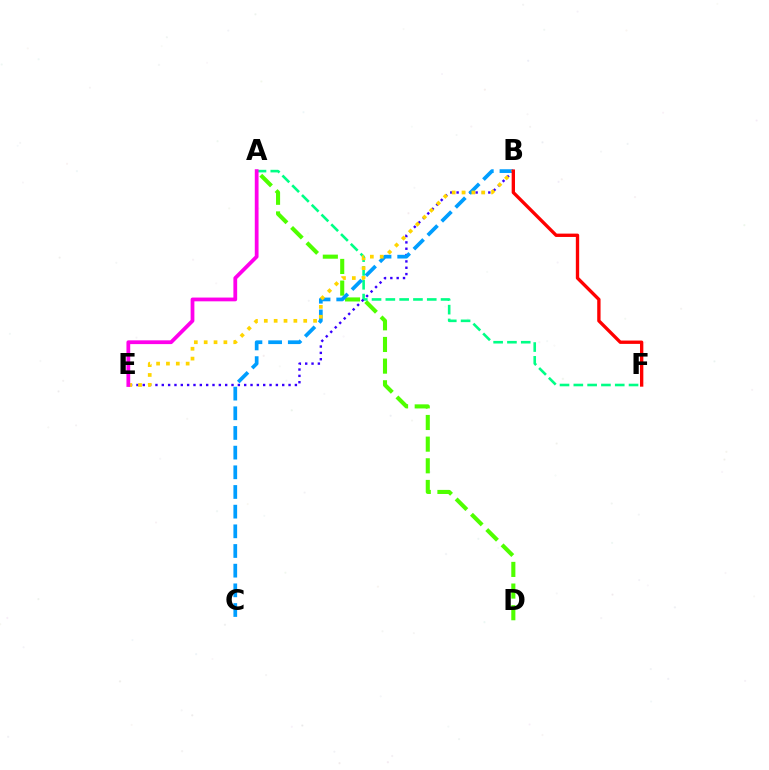{('A', 'D'): [{'color': '#4fff00', 'line_style': 'dashed', 'thickness': 2.94}], ('A', 'F'): [{'color': '#00ff86', 'line_style': 'dashed', 'thickness': 1.88}], ('B', 'E'): [{'color': '#3700ff', 'line_style': 'dotted', 'thickness': 1.72}, {'color': '#ffd500', 'line_style': 'dotted', 'thickness': 2.68}], ('B', 'C'): [{'color': '#009eff', 'line_style': 'dashed', 'thickness': 2.67}], ('A', 'E'): [{'color': '#ff00ed', 'line_style': 'solid', 'thickness': 2.72}], ('B', 'F'): [{'color': '#ff0000', 'line_style': 'solid', 'thickness': 2.4}]}